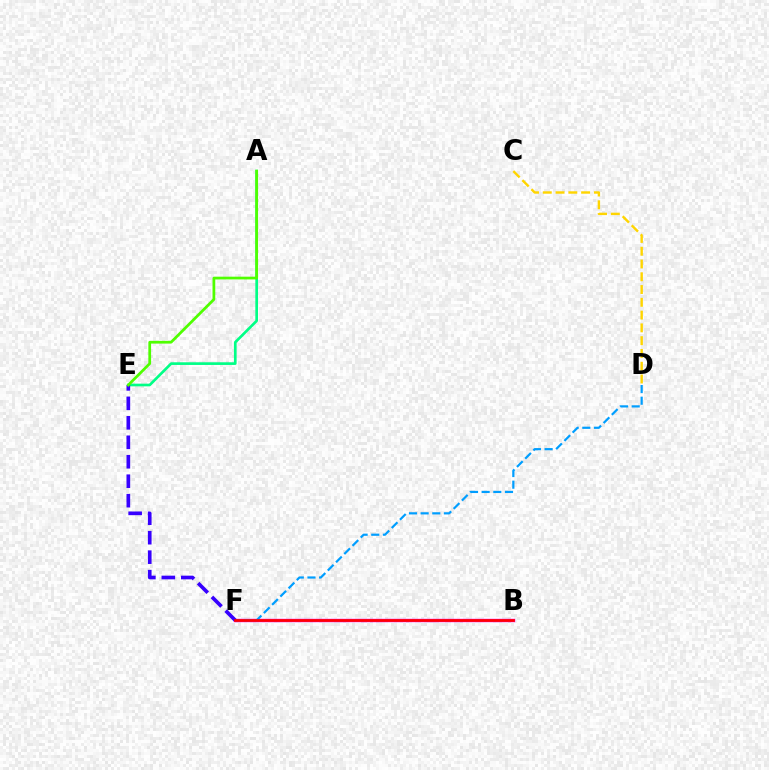{('A', 'E'): [{'color': '#00ff86', 'line_style': 'solid', 'thickness': 1.93}, {'color': '#4fff00', 'line_style': 'solid', 'thickness': 1.98}], ('B', 'F'): [{'color': '#ff00ed', 'line_style': 'solid', 'thickness': 2.45}, {'color': '#ff0000', 'line_style': 'solid', 'thickness': 1.95}], ('D', 'F'): [{'color': '#009eff', 'line_style': 'dashed', 'thickness': 1.58}], ('E', 'F'): [{'color': '#3700ff', 'line_style': 'dashed', 'thickness': 2.64}], ('C', 'D'): [{'color': '#ffd500', 'line_style': 'dashed', 'thickness': 1.74}]}